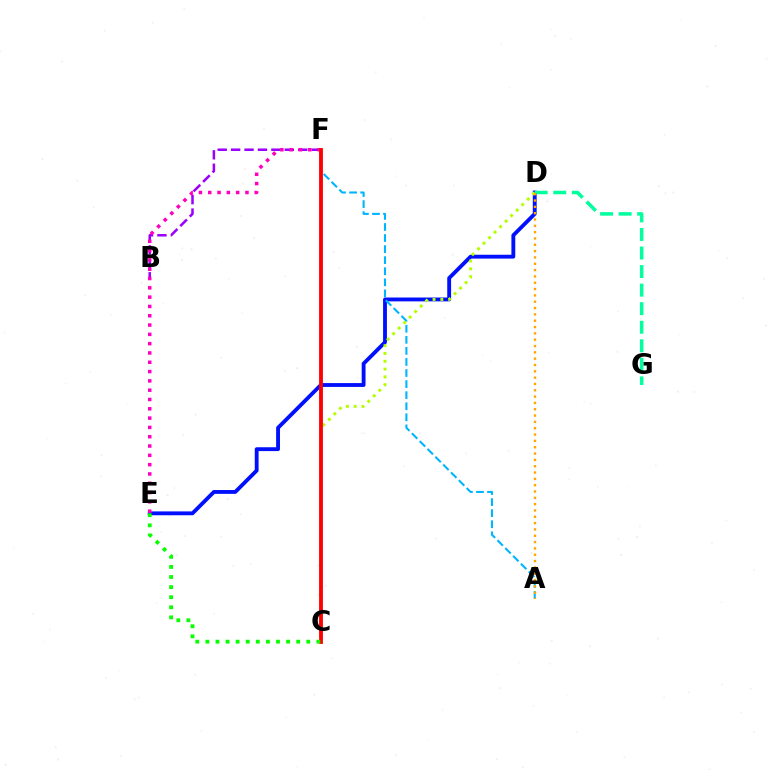{('D', 'E'): [{'color': '#0010ff', 'line_style': 'solid', 'thickness': 2.77}], ('A', 'F'): [{'color': '#00b5ff', 'line_style': 'dashed', 'thickness': 1.5}], ('D', 'G'): [{'color': '#00ff9d', 'line_style': 'dashed', 'thickness': 2.52}], ('C', 'D'): [{'color': '#b3ff00', 'line_style': 'dotted', 'thickness': 2.12}], ('A', 'D'): [{'color': '#ffa500', 'line_style': 'dotted', 'thickness': 1.72}], ('B', 'F'): [{'color': '#9b00ff', 'line_style': 'dashed', 'thickness': 1.82}], ('E', 'F'): [{'color': '#ff00bd', 'line_style': 'dotted', 'thickness': 2.53}], ('C', 'F'): [{'color': '#ff0000', 'line_style': 'solid', 'thickness': 2.76}], ('C', 'E'): [{'color': '#08ff00', 'line_style': 'dotted', 'thickness': 2.74}]}